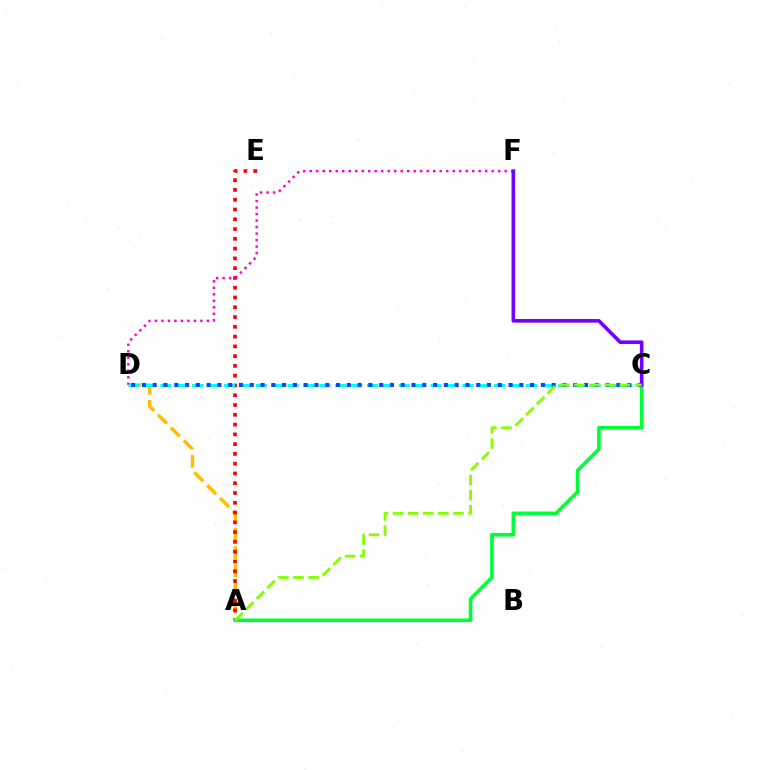{('A', 'D'): [{'color': '#ffbd00', 'line_style': 'dashed', 'thickness': 2.47}], ('A', 'E'): [{'color': '#ff0000', 'line_style': 'dotted', 'thickness': 2.66}], ('D', 'F'): [{'color': '#ff00cf', 'line_style': 'dotted', 'thickness': 1.77}], ('A', 'C'): [{'color': '#00ff39', 'line_style': 'solid', 'thickness': 2.62}, {'color': '#84ff00', 'line_style': 'dashed', 'thickness': 2.05}], ('C', 'D'): [{'color': '#00fff6', 'line_style': 'dashed', 'thickness': 2.16}, {'color': '#004bff', 'line_style': 'dotted', 'thickness': 2.93}], ('C', 'F'): [{'color': '#7200ff', 'line_style': 'solid', 'thickness': 2.6}]}